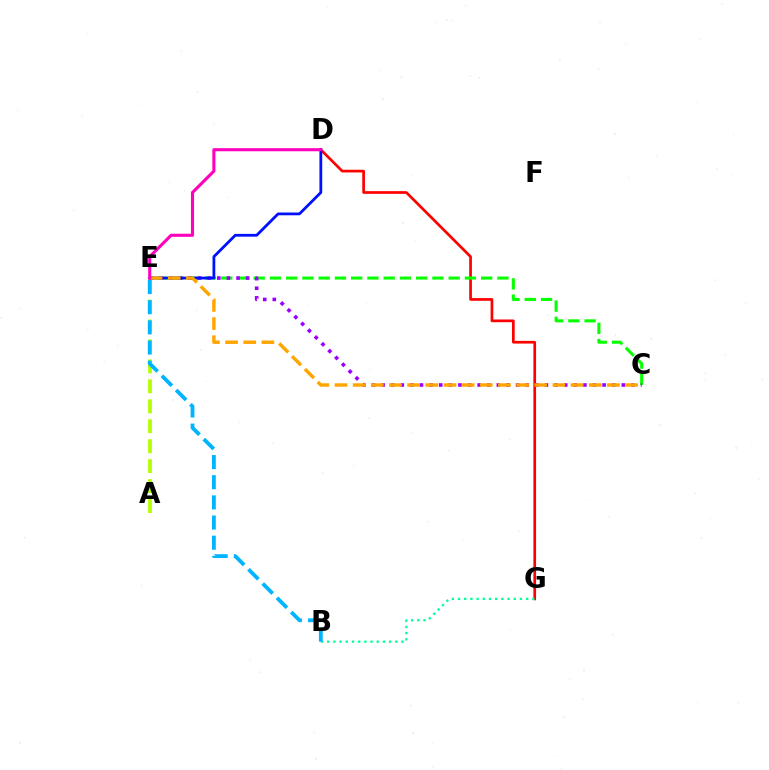{('D', 'G'): [{'color': '#ff0000', 'line_style': 'solid', 'thickness': 1.94}], ('C', 'E'): [{'color': '#08ff00', 'line_style': 'dashed', 'thickness': 2.21}, {'color': '#9b00ff', 'line_style': 'dotted', 'thickness': 2.61}, {'color': '#ffa500', 'line_style': 'dashed', 'thickness': 2.47}], ('B', 'G'): [{'color': '#00ff9d', 'line_style': 'dotted', 'thickness': 1.68}], ('A', 'E'): [{'color': '#b3ff00', 'line_style': 'dashed', 'thickness': 2.71}], ('D', 'E'): [{'color': '#0010ff', 'line_style': 'solid', 'thickness': 2.0}, {'color': '#ff00bd', 'line_style': 'solid', 'thickness': 2.23}], ('B', 'E'): [{'color': '#00b5ff', 'line_style': 'dashed', 'thickness': 2.74}]}